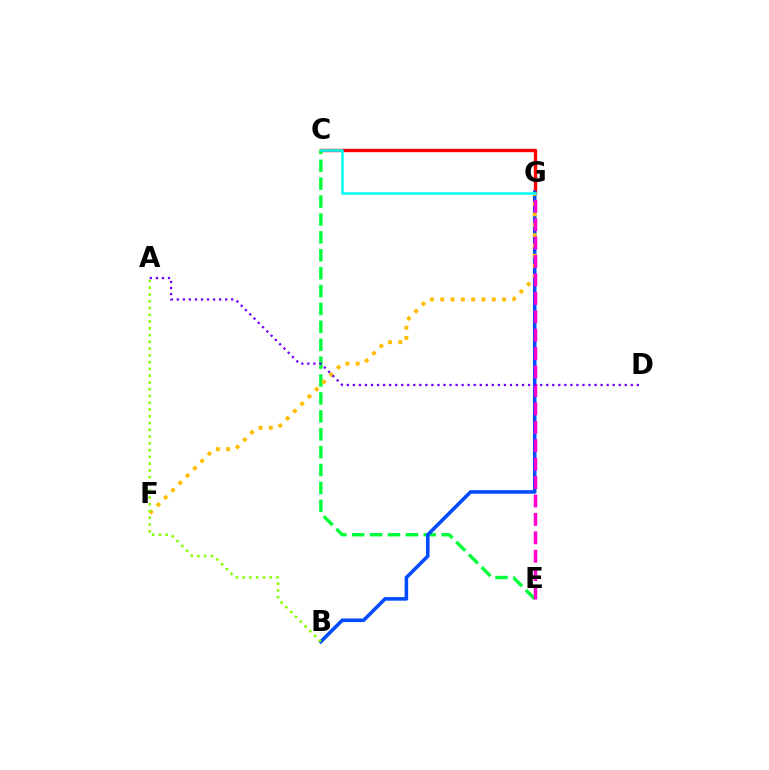{('C', 'G'): [{'color': '#ff0000', 'line_style': 'solid', 'thickness': 2.44}, {'color': '#00fff6', 'line_style': 'solid', 'thickness': 1.85}], ('C', 'E'): [{'color': '#00ff39', 'line_style': 'dashed', 'thickness': 2.43}], ('B', 'G'): [{'color': '#004bff', 'line_style': 'solid', 'thickness': 2.57}], ('F', 'G'): [{'color': '#ffbd00', 'line_style': 'dotted', 'thickness': 2.8}], ('E', 'G'): [{'color': '#ff00cf', 'line_style': 'dashed', 'thickness': 2.5}], ('A', 'D'): [{'color': '#7200ff', 'line_style': 'dotted', 'thickness': 1.64}], ('A', 'B'): [{'color': '#84ff00', 'line_style': 'dotted', 'thickness': 1.84}]}